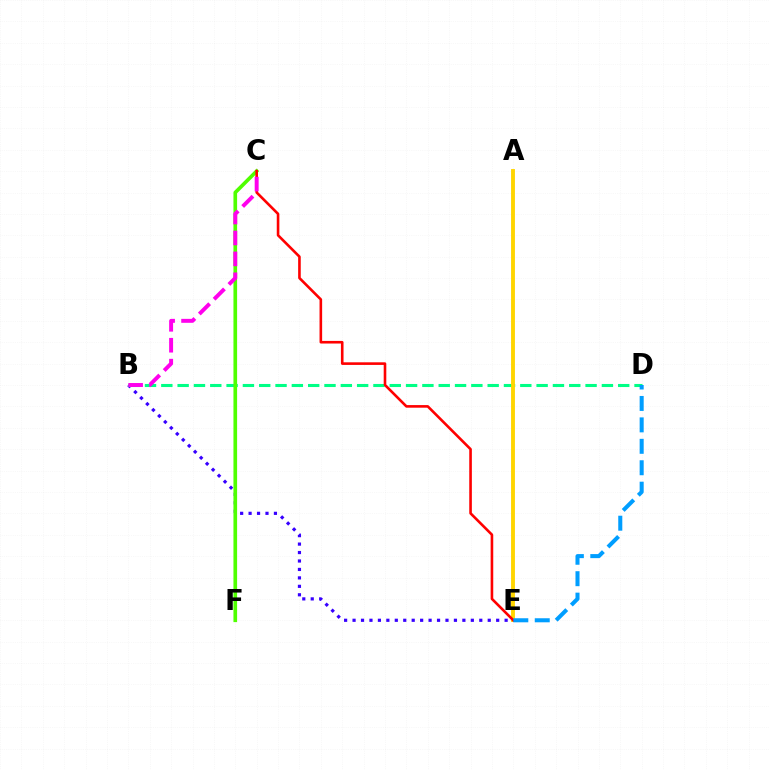{('B', 'E'): [{'color': '#3700ff', 'line_style': 'dotted', 'thickness': 2.3}], ('B', 'D'): [{'color': '#00ff86', 'line_style': 'dashed', 'thickness': 2.22}], ('A', 'E'): [{'color': '#ffd500', 'line_style': 'solid', 'thickness': 2.79}], ('C', 'F'): [{'color': '#4fff00', 'line_style': 'solid', 'thickness': 2.64}], ('C', 'E'): [{'color': '#ff0000', 'line_style': 'solid', 'thickness': 1.88}], ('D', 'E'): [{'color': '#009eff', 'line_style': 'dashed', 'thickness': 2.91}], ('B', 'C'): [{'color': '#ff00ed', 'line_style': 'dashed', 'thickness': 2.84}]}